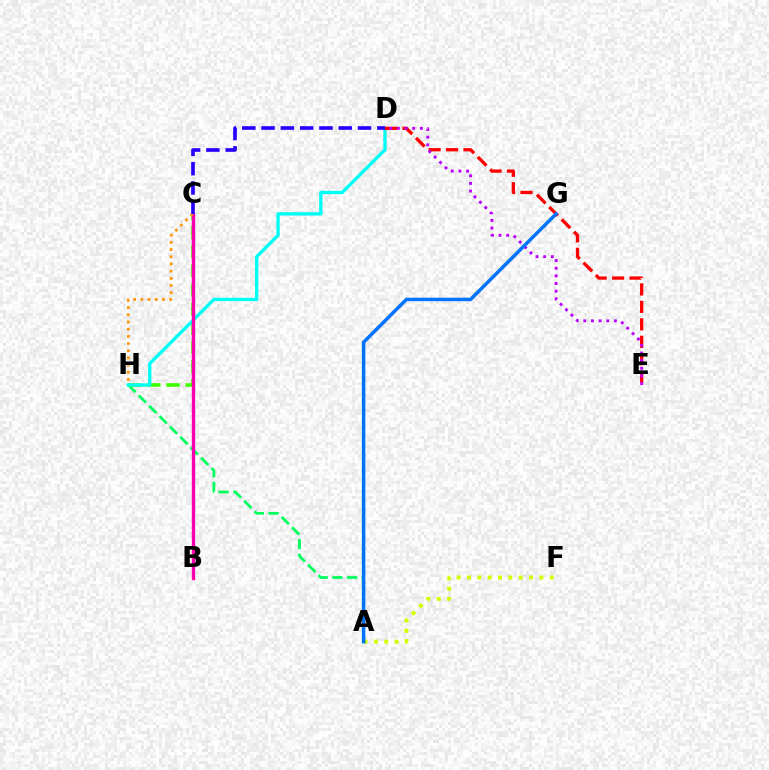{('A', 'H'): [{'color': '#00ff5c', 'line_style': 'dashed', 'thickness': 2.0}], ('C', 'H'): [{'color': '#3dff00', 'line_style': 'dashed', 'thickness': 2.6}, {'color': '#ff9400', 'line_style': 'dotted', 'thickness': 1.96}], ('D', 'H'): [{'color': '#00fff6', 'line_style': 'solid', 'thickness': 2.41}], ('D', 'E'): [{'color': '#ff0000', 'line_style': 'dashed', 'thickness': 2.37}, {'color': '#b900ff', 'line_style': 'dotted', 'thickness': 2.08}], ('A', 'F'): [{'color': '#d1ff00', 'line_style': 'dotted', 'thickness': 2.81}], ('B', 'C'): [{'color': '#ff00ac', 'line_style': 'solid', 'thickness': 2.42}], ('C', 'D'): [{'color': '#2500ff', 'line_style': 'dashed', 'thickness': 2.62}], ('A', 'G'): [{'color': '#0074ff', 'line_style': 'solid', 'thickness': 2.52}]}